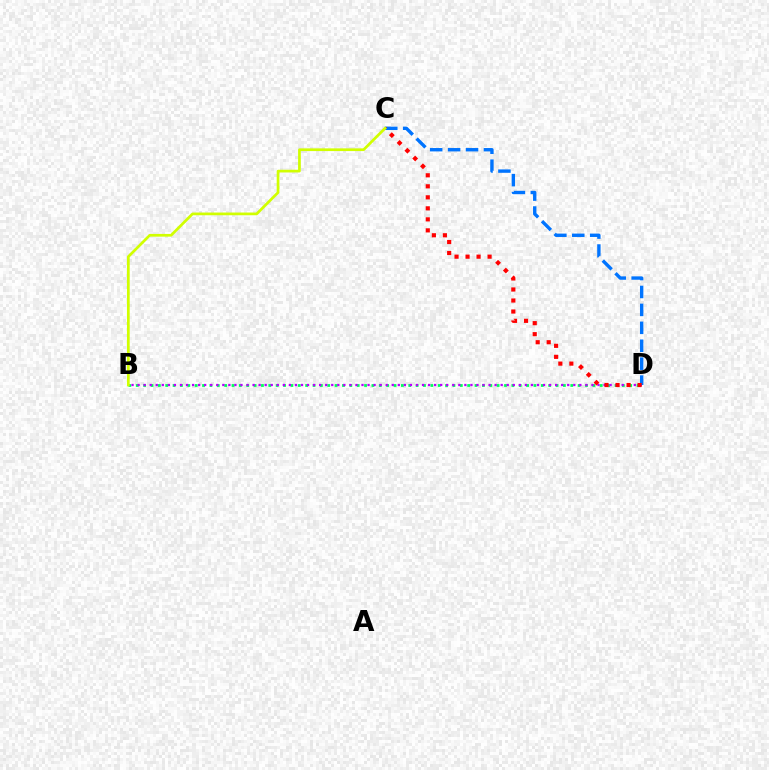{('B', 'D'): [{'color': '#00ff5c', 'line_style': 'dotted', 'thickness': 2.0}, {'color': '#b900ff', 'line_style': 'dotted', 'thickness': 1.64}], ('C', 'D'): [{'color': '#0074ff', 'line_style': 'dashed', 'thickness': 2.44}, {'color': '#ff0000', 'line_style': 'dotted', 'thickness': 2.99}], ('B', 'C'): [{'color': '#d1ff00', 'line_style': 'solid', 'thickness': 1.96}]}